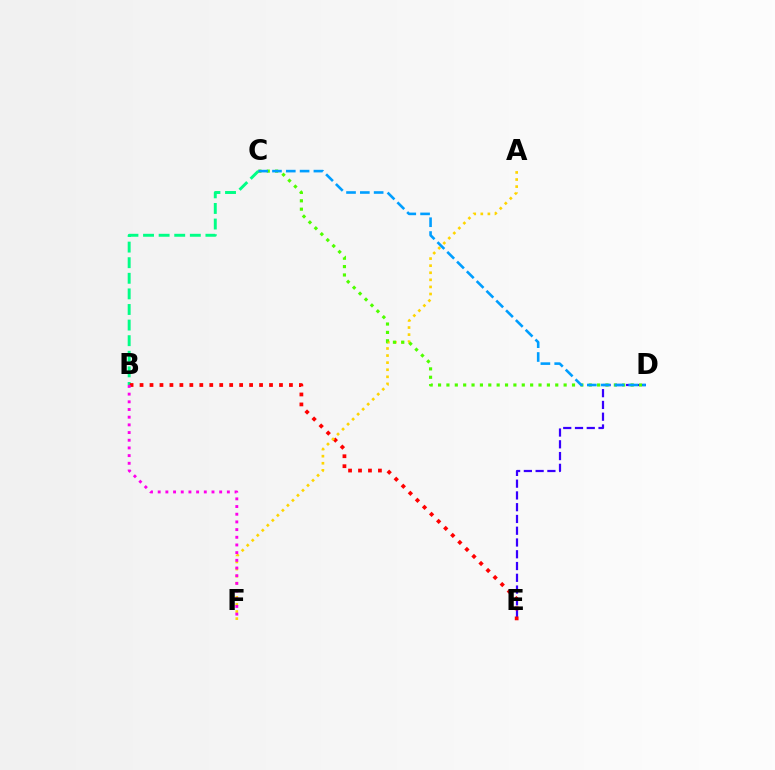{('D', 'E'): [{'color': '#3700ff', 'line_style': 'dashed', 'thickness': 1.6}], ('B', 'C'): [{'color': '#00ff86', 'line_style': 'dashed', 'thickness': 2.12}], ('B', 'E'): [{'color': '#ff0000', 'line_style': 'dotted', 'thickness': 2.71}], ('A', 'F'): [{'color': '#ffd500', 'line_style': 'dotted', 'thickness': 1.92}], ('C', 'D'): [{'color': '#4fff00', 'line_style': 'dotted', 'thickness': 2.27}, {'color': '#009eff', 'line_style': 'dashed', 'thickness': 1.88}], ('B', 'F'): [{'color': '#ff00ed', 'line_style': 'dotted', 'thickness': 2.09}]}